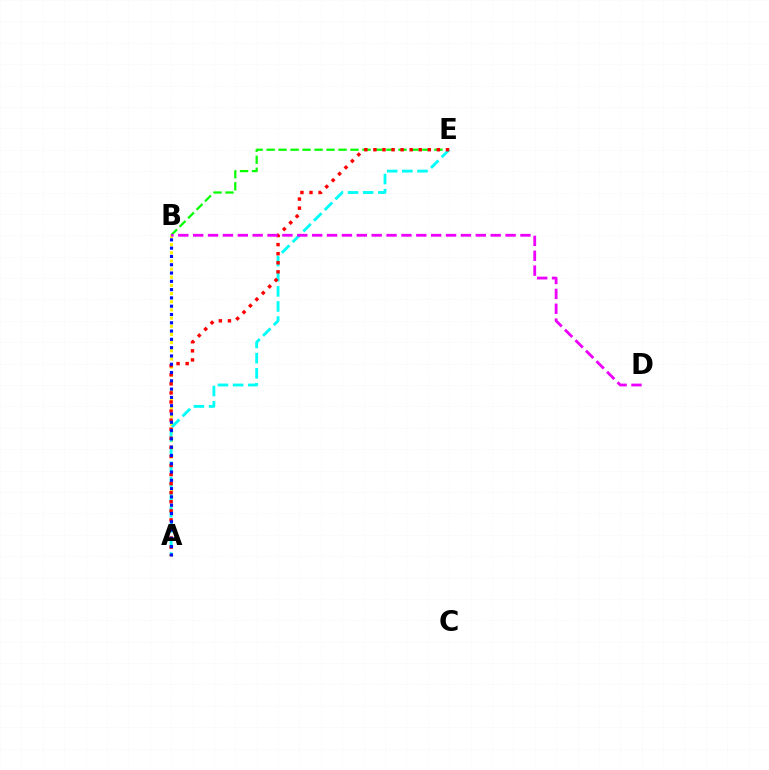{('A', 'B'): [{'color': '#fcf500', 'line_style': 'dotted', 'thickness': 2.22}, {'color': '#0010ff', 'line_style': 'dotted', 'thickness': 2.25}], ('B', 'E'): [{'color': '#08ff00', 'line_style': 'dashed', 'thickness': 1.63}], ('A', 'E'): [{'color': '#00fff6', 'line_style': 'dashed', 'thickness': 2.06}, {'color': '#ff0000', 'line_style': 'dotted', 'thickness': 2.46}], ('B', 'D'): [{'color': '#ee00ff', 'line_style': 'dashed', 'thickness': 2.02}]}